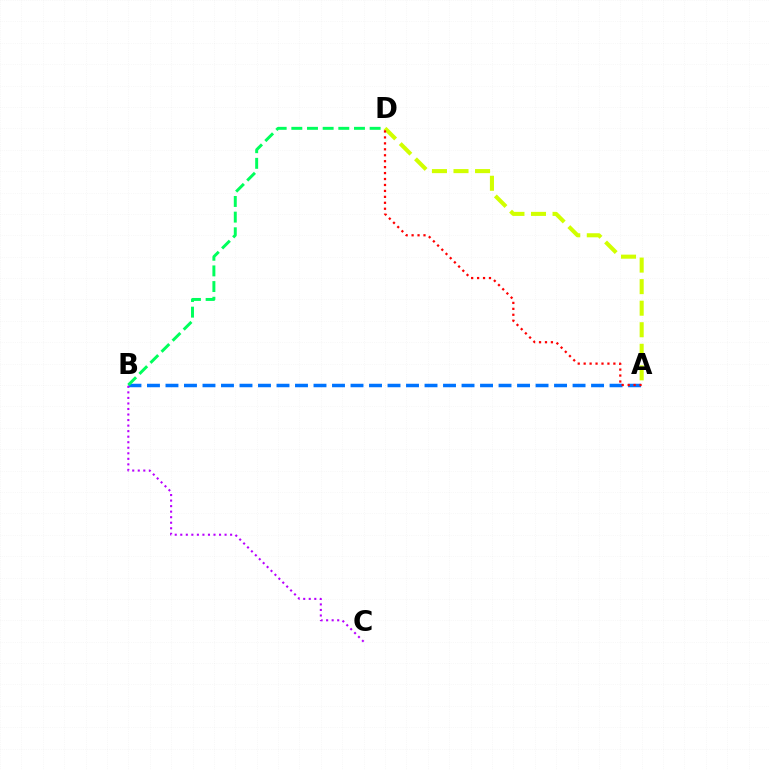{('A', 'B'): [{'color': '#0074ff', 'line_style': 'dashed', 'thickness': 2.51}], ('A', 'D'): [{'color': '#d1ff00', 'line_style': 'dashed', 'thickness': 2.93}, {'color': '#ff0000', 'line_style': 'dotted', 'thickness': 1.61}], ('B', 'D'): [{'color': '#00ff5c', 'line_style': 'dashed', 'thickness': 2.13}], ('B', 'C'): [{'color': '#b900ff', 'line_style': 'dotted', 'thickness': 1.5}]}